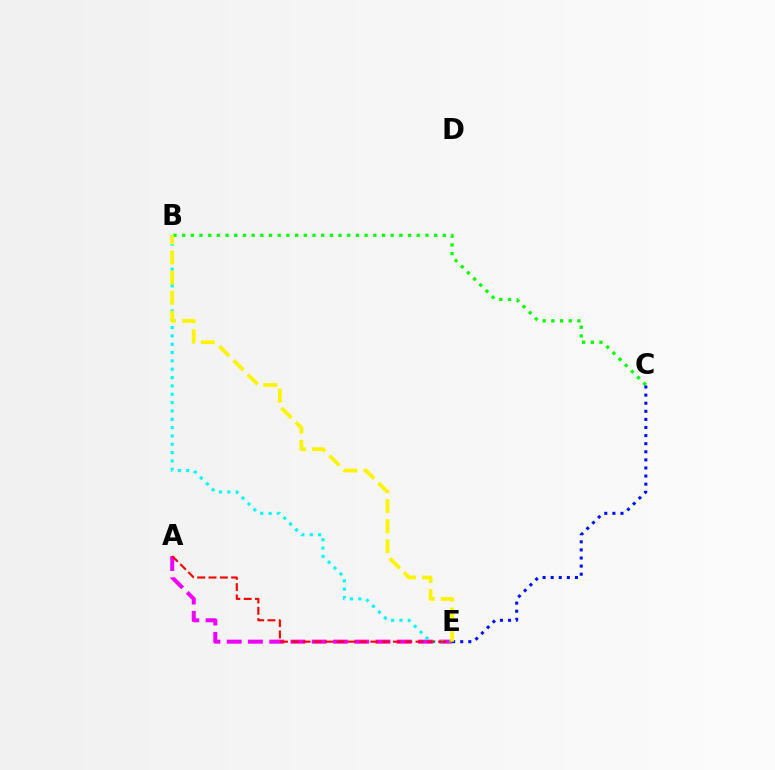{('B', 'C'): [{'color': '#08ff00', 'line_style': 'dotted', 'thickness': 2.36}], ('A', 'E'): [{'color': '#ee00ff', 'line_style': 'dashed', 'thickness': 2.89}, {'color': '#ff0000', 'line_style': 'dashed', 'thickness': 1.53}], ('B', 'E'): [{'color': '#00fff6', 'line_style': 'dotted', 'thickness': 2.27}, {'color': '#fcf500', 'line_style': 'dashed', 'thickness': 2.72}], ('C', 'E'): [{'color': '#0010ff', 'line_style': 'dotted', 'thickness': 2.2}]}